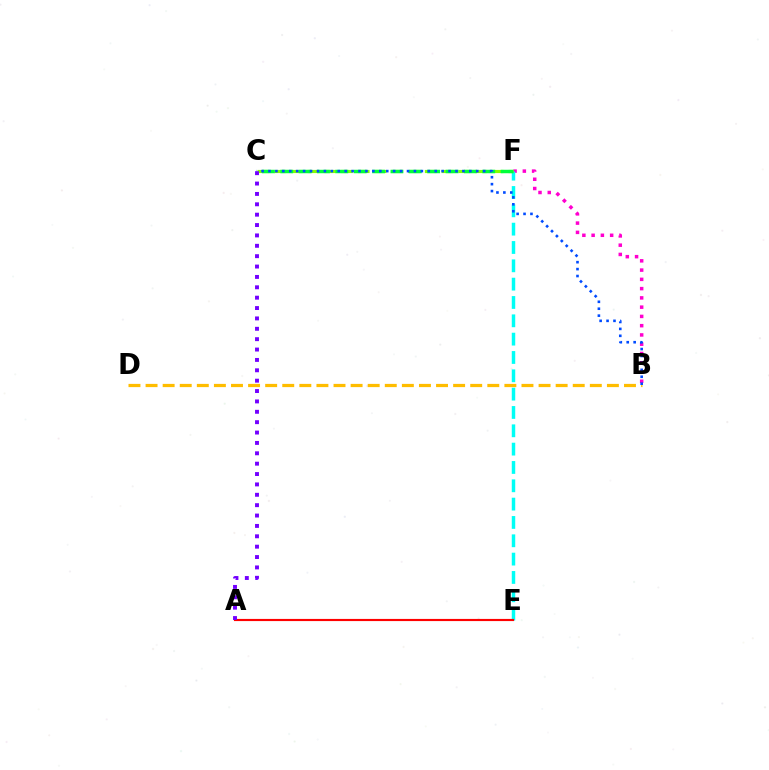{('B', 'F'): [{'color': '#ff00cf', 'line_style': 'dotted', 'thickness': 2.52}], ('E', 'F'): [{'color': '#00fff6', 'line_style': 'dashed', 'thickness': 2.49}], ('C', 'F'): [{'color': '#84ff00', 'line_style': 'dashed', 'thickness': 2.27}, {'color': '#00ff39', 'line_style': 'dashed', 'thickness': 2.49}], ('A', 'E'): [{'color': '#ff0000', 'line_style': 'solid', 'thickness': 1.55}], ('A', 'C'): [{'color': '#7200ff', 'line_style': 'dotted', 'thickness': 2.82}], ('B', 'D'): [{'color': '#ffbd00', 'line_style': 'dashed', 'thickness': 2.32}], ('B', 'C'): [{'color': '#004bff', 'line_style': 'dotted', 'thickness': 1.88}]}